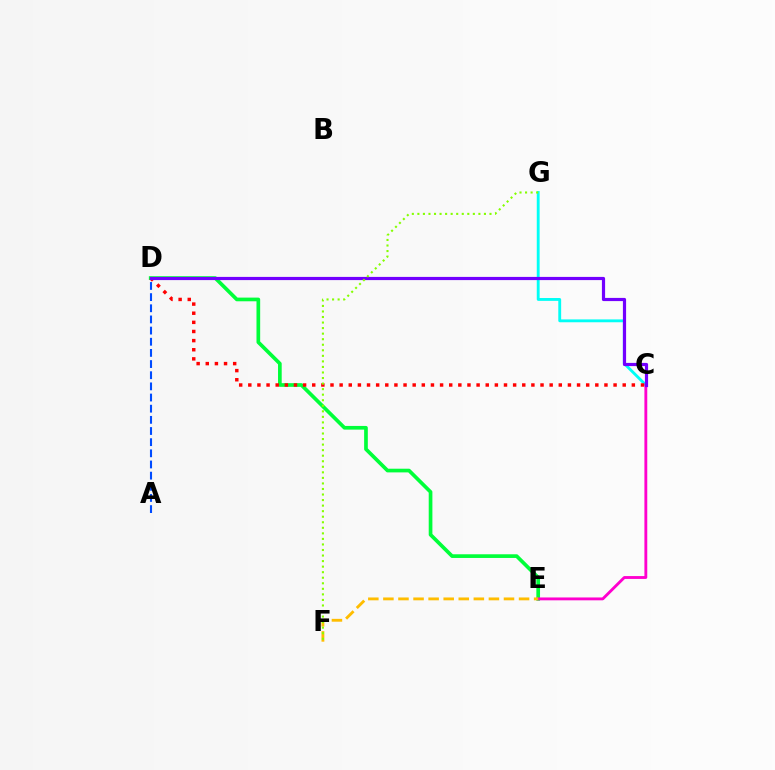{('D', 'E'): [{'color': '#00ff39', 'line_style': 'solid', 'thickness': 2.65}], ('C', 'G'): [{'color': '#00fff6', 'line_style': 'solid', 'thickness': 2.06}], ('C', 'D'): [{'color': '#ff0000', 'line_style': 'dotted', 'thickness': 2.48}, {'color': '#7200ff', 'line_style': 'solid', 'thickness': 2.3}], ('A', 'D'): [{'color': '#004bff', 'line_style': 'dashed', 'thickness': 1.52}], ('C', 'E'): [{'color': '#ff00cf', 'line_style': 'solid', 'thickness': 2.06}], ('E', 'F'): [{'color': '#ffbd00', 'line_style': 'dashed', 'thickness': 2.05}], ('F', 'G'): [{'color': '#84ff00', 'line_style': 'dotted', 'thickness': 1.51}]}